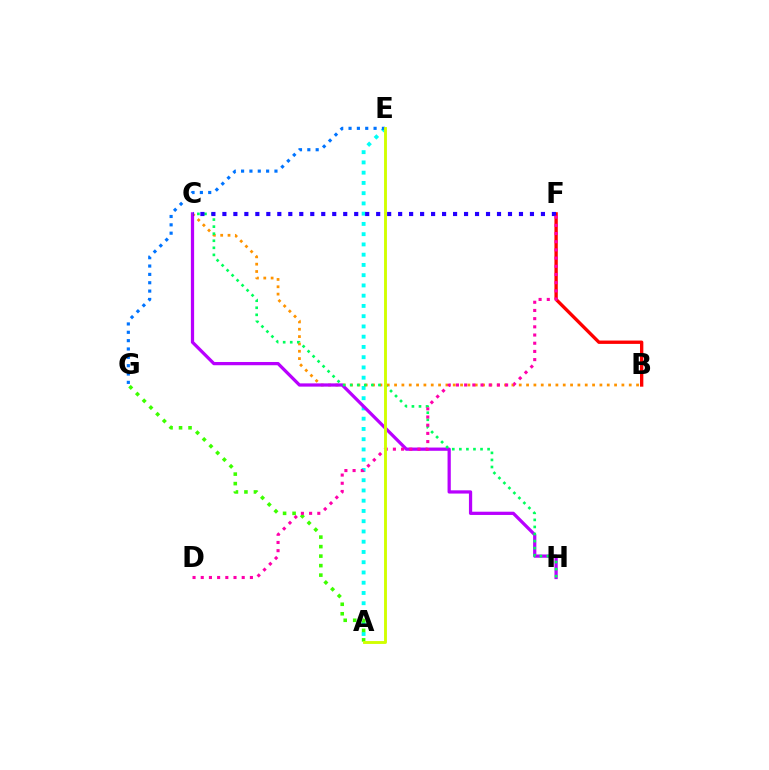{('A', 'E'): [{'color': '#00fff6', 'line_style': 'dotted', 'thickness': 2.79}, {'color': '#d1ff00', 'line_style': 'solid', 'thickness': 2.07}], ('B', 'F'): [{'color': '#ff0000', 'line_style': 'solid', 'thickness': 2.41}], ('B', 'C'): [{'color': '#ff9400', 'line_style': 'dotted', 'thickness': 1.99}], ('A', 'G'): [{'color': '#3dff00', 'line_style': 'dotted', 'thickness': 2.58}], ('C', 'H'): [{'color': '#b900ff', 'line_style': 'solid', 'thickness': 2.33}, {'color': '#00ff5c', 'line_style': 'dotted', 'thickness': 1.92}], ('E', 'G'): [{'color': '#0074ff', 'line_style': 'dotted', 'thickness': 2.27}], ('C', 'F'): [{'color': '#2500ff', 'line_style': 'dotted', 'thickness': 2.98}], ('D', 'F'): [{'color': '#ff00ac', 'line_style': 'dotted', 'thickness': 2.23}]}